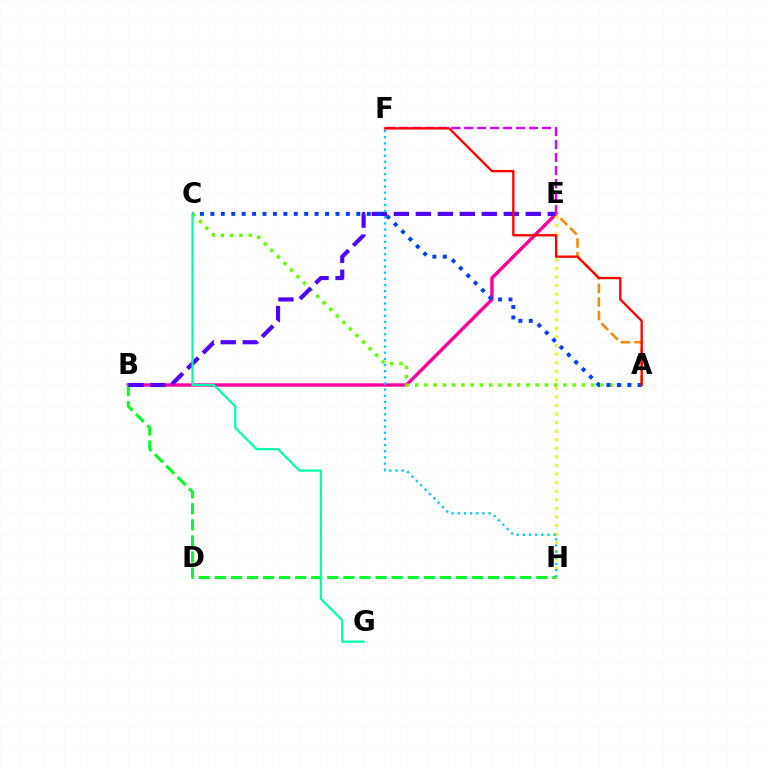{('B', 'E'): [{'color': '#ff00a0', 'line_style': 'solid', 'thickness': 2.45}, {'color': '#4f00ff', 'line_style': 'dashed', 'thickness': 2.99}], ('B', 'H'): [{'color': '#00ff27', 'line_style': 'dashed', 'thickness': 2.18}], ('A', 'C'): [{'color': '#66ff00', 'line_style': 'dotted', 'thickness': 2.52}, {'color': '#003fff', 'line_style': 'dotted', 'thickness': 2.83}], ('E', 'H'): [{'color': '#eeff00', 'line_style': 'dotted', 'thickness': 2.33}], ('A', 'E'): [{'color': '#ff8800', 'line_style': 'dashed', 'thickness': 1.84}], ('E', 'F'): [{'color': '#d600ff', 'line_style': 'dashed', 'thickness': 1.76}], ('F', 'H'): [{'color': '#00c7ff', 'line_style': 'dotted', 'thickness': 1.67}], ('C', 'G'): [{'color': '#00ffaf', 'line_style': 'solid', 'thickness': 1.62}], ('A', 'F'): [{'color': '#ff0000', 'line_style': 'solid', 'thickness': 1.67}]}